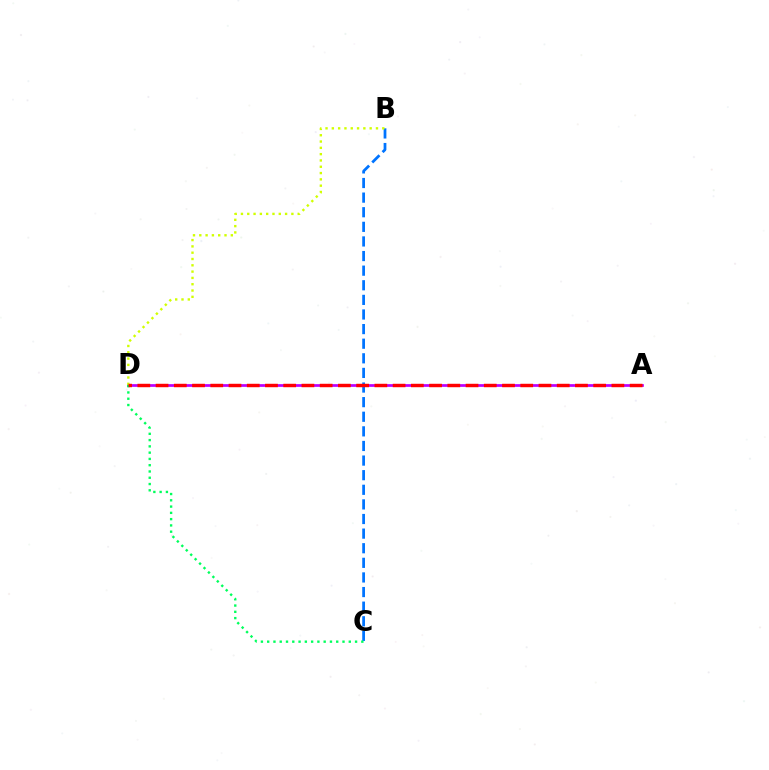{('B', 'C'): [{'color': '#0074ff', 'line_style': 'dashed', 'thickness': 1.98}], ('A', 'D'): [{'color': '#b900ff', 'line_style': 'solid', 'thickness': 1.96}, {'color': '#ff0000', 'line_style': 'dashed', 'thickness': 2.48}], ('B', 'D'): [{'color': '#d1ff00', 'line_style': 'dotted', 'thickness': 1.71}], ('C', 'D'): [{'color': '#00ff5c', 'line_style': 'dotted', 'thickness': 1.71}]}